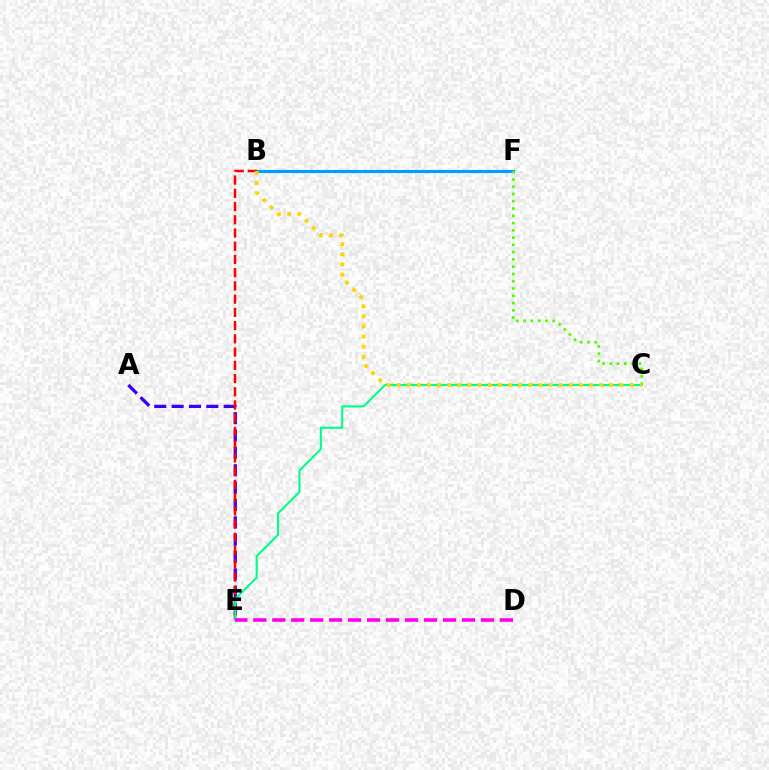{('B', 'F'): [{'color': '#009eff', 'line_style': 'solid', 'thickness': 2.27}], ('C', 'F'): [{'color': '#4fff00', 'line_style': 'dotted', 'thickness': 1.98}], ('A', 'E'): [{'color': '#3700ff', 'line_style': 'dashed', 'thickness': 2.36}], ('B', 'E'): [{'color': '#ff0000', 'line_style': 'dashed', 'thickness': 1.8}], ('C', 'E'): [{'color': '#00ff86', 'line_style': 'solid', 'thickness': 1.52}], ('B', 'C'): [{'color': '#ffd500', 'line_style': 'dotted', 'thickness': 2.75}], ('D', 'E'): [{'color': '#ff00ed', 'line_style': 'dashed', 'thickness': 2.58}]}